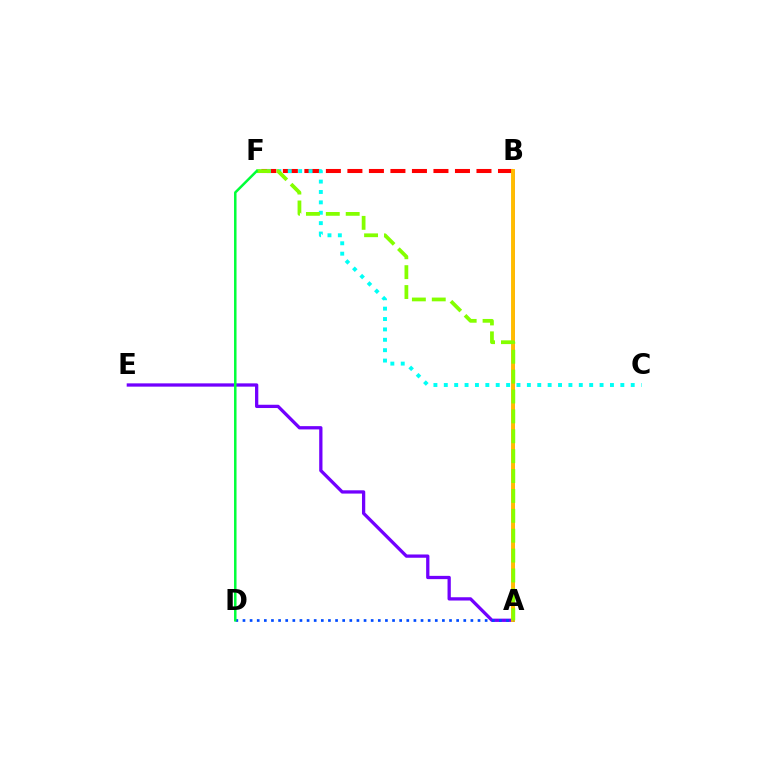{('B', 'F'): [{'color': '#ff0000', 'line_style': 'dashed', 'thickness': 2.92}], ('A', 'B'): [{'color': '#ff00cf', 'line_style': 'solid', 'thickness': 1.94}, {'color': '#ffbd00', 'line_style': 'solid', 'thickness': 2.81}], ('A', 'E'): [{'color': '#7200ff', 'line_style': 'solid', 'thickness': 2.36}], ('C', 'F'): [{'color': '#00fff6', 'line_style': 'dotted', 'thickness': 2.82}], ('A', 'D'): [{'color': '#004bff', 'line_style': 'dotted', 'thickness': 1.94}], ('A', 'F'): [{'color': '#84ff00', 'line_style': 'dashed', 'thickness': 2.7}], ('D', 'F'): [{'color': '#00ff39', 'line_style': 'solid', 'thickness': 1.8}]}